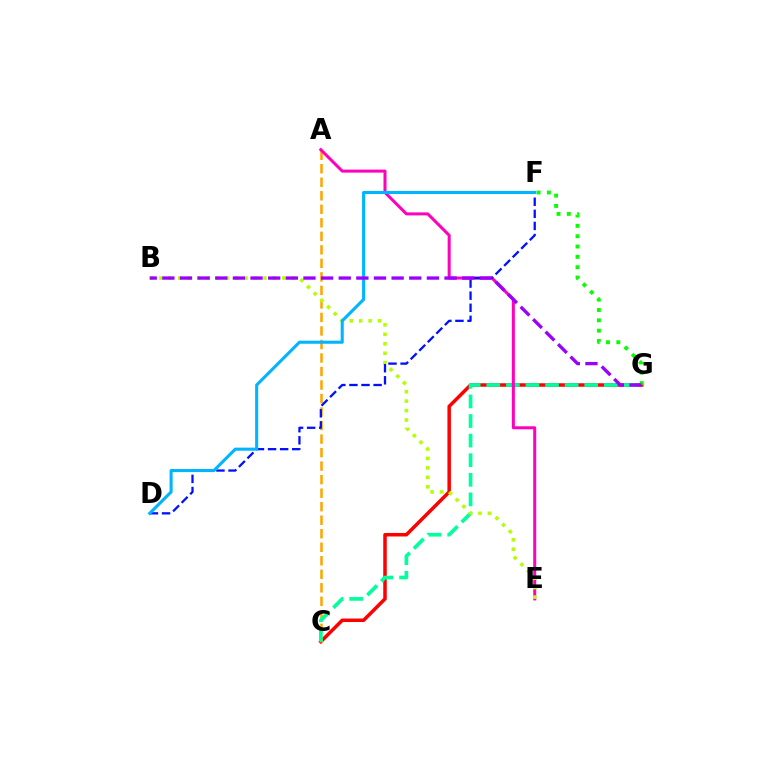{('C', 'G'): [{'color': '#ff0000', 'line_style': 'solid', 'thickness': 2.52}, {'color': '#00ff9d', 'line_style': 'dashed', 'thickness': 2.66}], ('A', 'C'): [{'color': '#ffa500', 'line_style': 'dashed', 'thickness': 1.84}], ('A', 'E'): [{'color': '#ff00bd', 'line_style': 'solid', 'thickness': 2.17}], ('F', 'G'): [{'color': '#08ff00', 'line_style': 'dotted', 'thickness': 2.81}], ('B', 'E'): [{'color': '#b3ff00', 'line_style': 'dotted', 'thickness': 2.57}], ('D', 'F'): [{'color': '#0010ff', 'line_style': 'dashed', 'thickness': 1.64}, {'color': '#00b5ff', 'line_style': 'solid', 'thickness': 2.21}], ('B', 'G'): [{'color': '#9b00ff', 'line_style': 'dashed', 'thickness': 2.4}]}